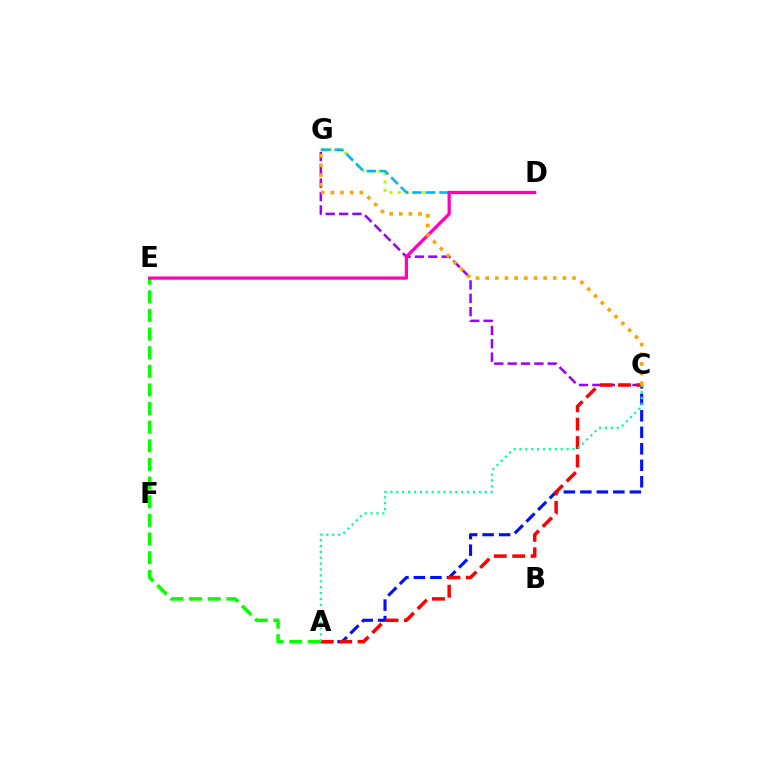{('C', 'G'): [{'color': '#9b00ff', 'line_style': 'dashed', 'thickness': 1.82}, {'color': '#ffa500', 'line_style': 'dotted', 'thickness': 2.62}], ('A', 'E'): [{'color': '#08ff00', 'line_style': 'dashed', 'thickness': 2.53}], ('A', 'C'): [{'color': '#0010ff', 'line_style': 'dashed', 'thickness': 2.24}, {'color': '#ff0000', 'line_style': 'dashed', 'thickness': 2.5}, {'color': '#00ff9d', 'line_style': 'dotted', 'thickness': 1.6}], ('D', 'G'): [{'color': '#b3ff00', 'line_style': 'dotted', 'thickness': 2.24}, {'color': '#00b5ff', 'line_style': 'dashed', 'thickness': 1.85}], ('D', 'E'): [{'color': '#ff00bd', 'line_style': 'solid', 'thickness': 2.34}]}